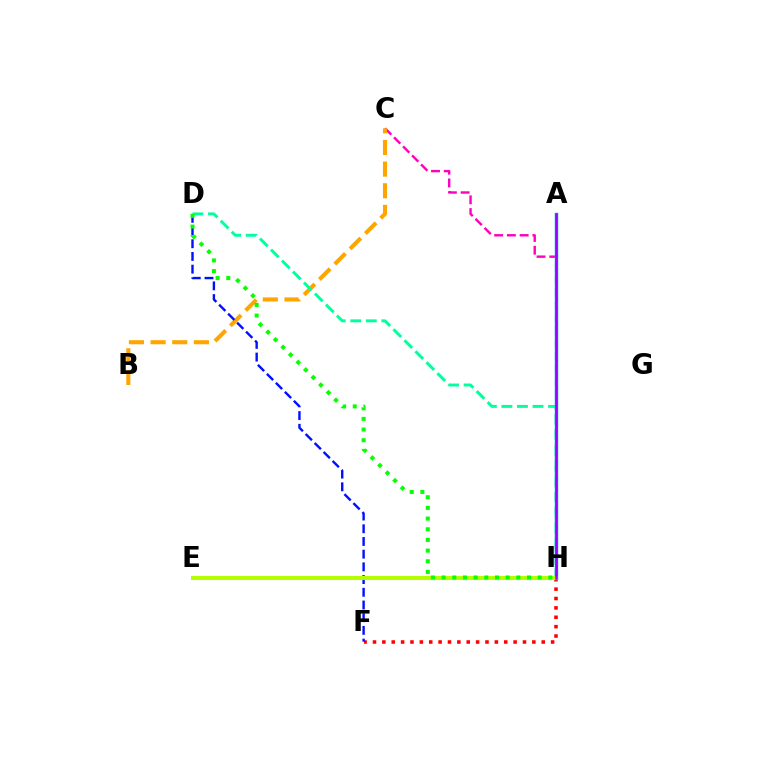{('C', 'H'): [{'color': '#ff00bd', 'line_style': 'dashed', 'thickness': 1.73}], ('F', 'H'): [{'color': '#ff0000', 'line_style': 'dotted', 'thickness': 2.55}], ('B', 'C'): [{'color': '#ffa500', 'line_style': 'dashed', 'thickness': 2.94}], ('D', 'F'): [{'color': '#0010ff', 'line_style': 'dashed', 'thickness': 1.73}], ('D', 'H'): [{'color': '#00ff9d', 'line_style': 'dashed', 'thickness': 2.11}, {'color': '#08ff00', 'line_style': 'dotted', 'thickness': 2.9}], ('A', 'H'): [{'color': '#00b5ff', 'line_style': 'solid', 'thickness': 2.49}, {'color': '#9b00ff', 'line_style': 'solid', 'thickness': 1.8}], ('E', 'H'): [{'color': '#b3ff00', 'line_style': 'solid', 'thickness': 2.91}]}